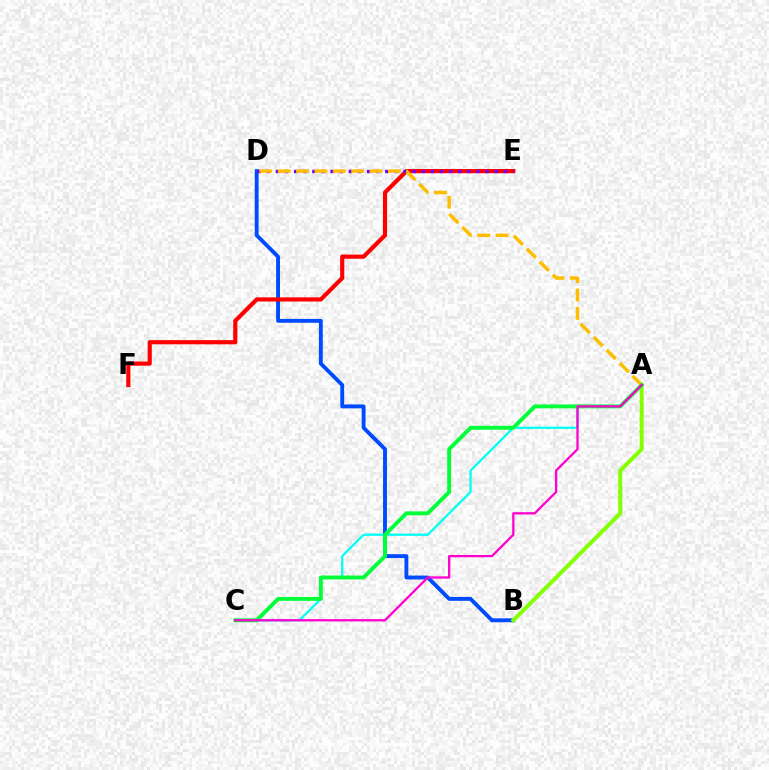{('A', 'C'): [{'color': '#00fff6', 'line_style': 'solid', 'thickness': 1.62}, {'color': '#00ff39', 'line_style': 'solid', 'thickness': 2.81}, {'color': '#ff00cf', 'line_style': 'solid', 'thickness': 1.65}], ('B', 'D'): [{'color': '#004bff', 'line_style': 'solid', 'thickness': 2.8}], ('A', 'B'): [{'color': '#84ff00', 'line_style': 'solid', 'thickness': 2.86}], ('E', 'F'): [{'color': '#ff0000', 'line_style': 'solid', 'thickness': 2.99}], ('D', 'E'): [{'color': '#7200ff', 'line_style': 'dotted', 'thickness': 2.48}], ('A', 'D'): [{'color': '#ffbd00', 'line_style': 'dashed', 'thickness': 2.49}]}